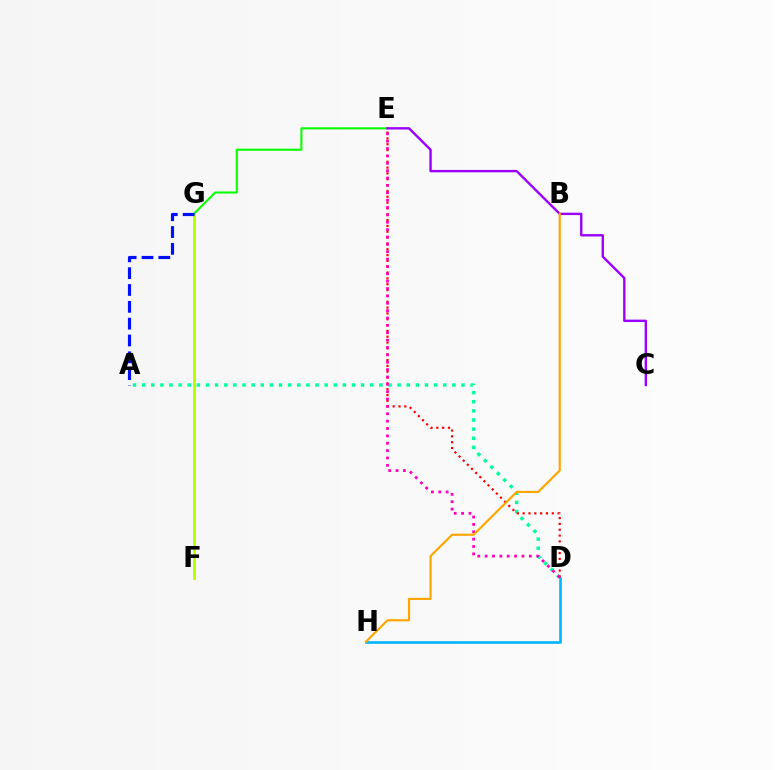{('F', 'G'): [{'color': '#b3ff00', 'line_style': 'solid', 'thickness': 2.06}], ('E', 'G'): [{'color': '#08ff00', 'line_style': 'solid', 'thickness': 1.51}], ('A', 'G'): [{'color': '#0010ff', 'line_style': 'dashed', 'thickness': 2.29}], ('A', 'D'): [{'color': '#00ff9d', 'line_style': 'dotted', 'thickness': 2.48}], ('C', 'E'): [{'color': '#9b00ff', 'line_style': 'solid', 'thickness': 1.72}], ('D', 'H'): [{'color': '#00b5ff', 'line_style': 'solid', 'thickness': 1.88}], ('D', 'E'): [{'color': '#ff0000', 'line_style': 'dotted', 'thickness': 1.58}, {'color': '#ff00bd', 'line_style': 'dotted', 'thickness': 2.0}], ('B', 'H'): [{'color': '#ffa500', 'line_style': 'solid', 'thickness': 1.56}]}